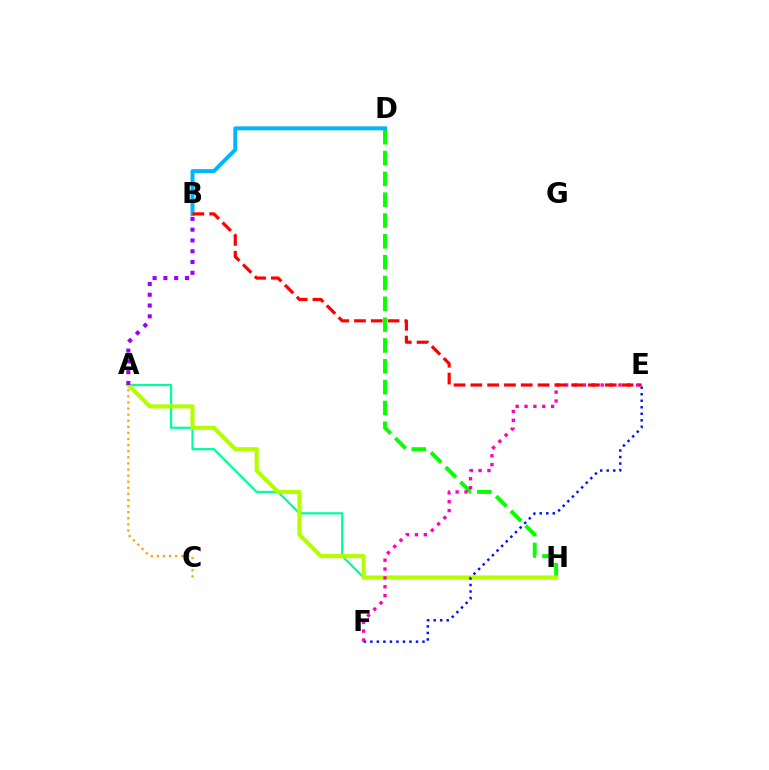{('D', 'H'): [{'color': '#08ff00', 'line_style': 'dashed', 'thickness': 2.83}], ('A', 'H'): [{'color': '#00ff9d', 'line_style': 'solid', 'thickness': 1.61}, {'color': '#b3ff00', 'line_style': 'solid', 'thickness': 2.95}], ('E', 'F'): [{'color': '#0010ff', 'line_style': 'dotted', 'thickness': 1.77}, {'color': '#ff00bd', 'line_style': 'dotted', 'thickness': 2.41}], ('B', 'D'): [{'color': '#00b5ff', 'line_style': 'solid', 'thickness': 2.85}], ('A', 'B'): [{'color': '#9b00ff', 'line_style': 'dotted', 'thickness': 2.93}], ('B', 'E'): [{'color': '#ff0000', 'line_style': 'dashed', 'thickness': 2.28}], ('A', 'C'): [{'color': '#ffa500', 'line_style': 'dotted', 'thickness': 1.66}]}